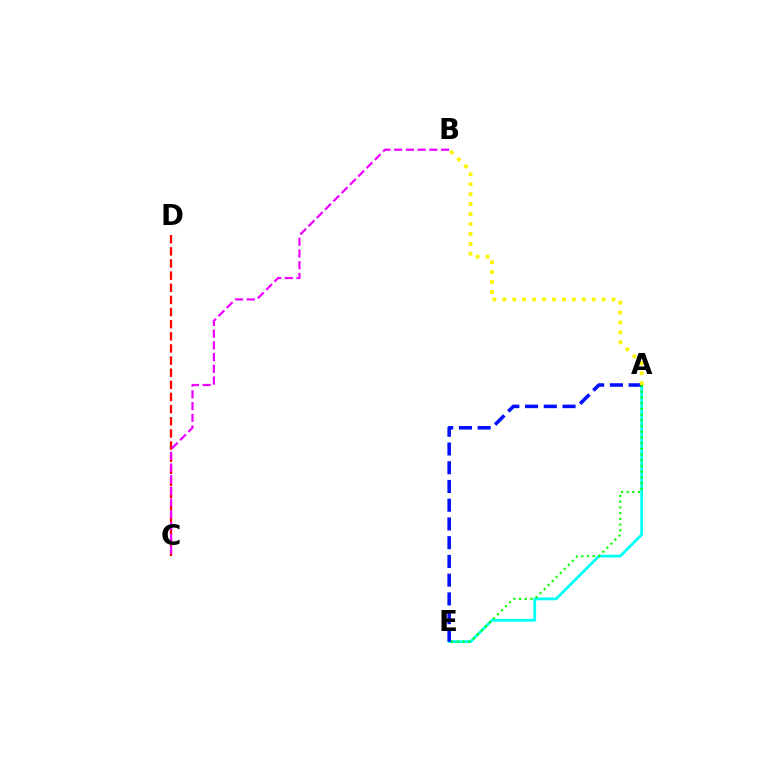{('A', 'E'): [{'color': '#00fff6', 'line_style': 'solid', 'thickness': 2.0}, {'color': '#0010ff', 'line_style': 'dashed', 'thickness': 2.55}, {'color': '#08ff00', 'line_style': 'dotted', 'thickness': 1.55}], ('C', 'D'): [{'color': '#ff0000', 'line_style': 'dashed', 'thickness': 1.65}], ('B', 'C'): [{'color': '#ee00ff', 'line_style': 'dashed', 'thickness': 1.59}], ('A', 'B'): [{'color': '#fcf500', 'line_style': 'dotted', 'thickness': 2.7}]}